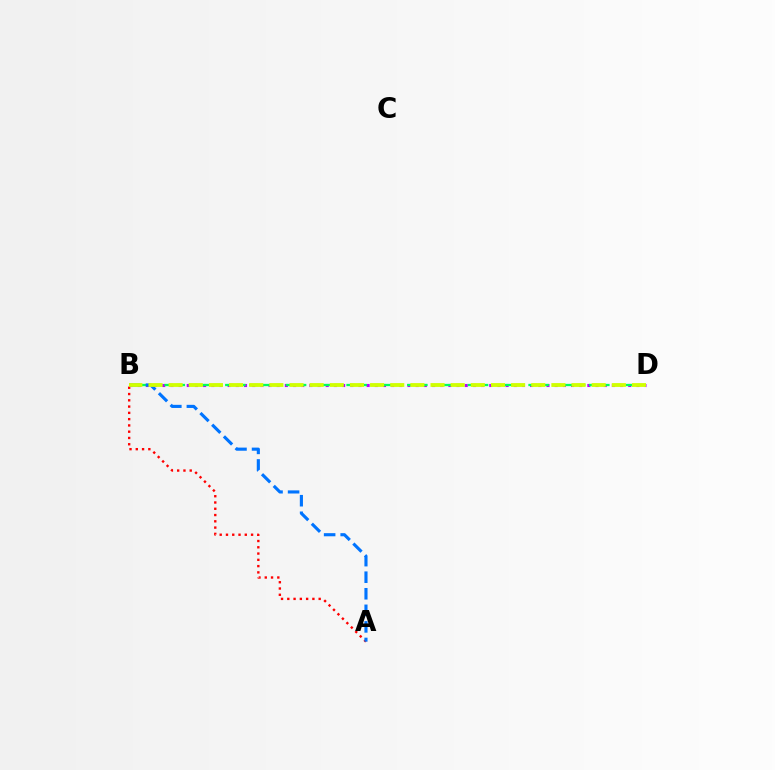{('A', 'B'): [{'color': '#ff0000', 'line_style': 'dotted', 'thickness': 1.7}, {'color': '#0074ff', 'line_style': 'dashed', 'thickness': 2.25}], ('B', 'D'): [{'color': '#b900ff', 'line_style': 'dotted', 'thickness': 2.22}, {'color': '#00ff5c', 'line_style': 'dashed', 'thickness': 1.65}, {'color': '#d1ff00', 'line_style': 'dashed', 'thickness': 2.74}]}